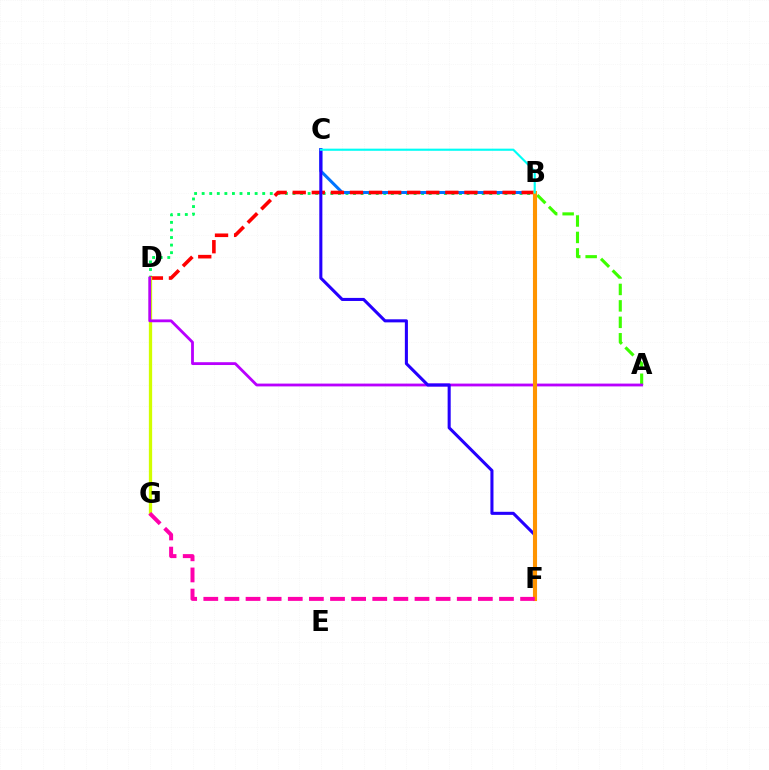{('A', 'B'): [{'color': '#3dff00', 'line_style': 'dashed', 'thickness': 2.23}], ('B', 'D'): [{'color': '#00ff5c', 'line_style': 'dotted', 'thickness': 2.06}, {'color': '#ff0000', 'line_style': 'dashed', 'thickness': 2.59}], ('B', 'C'): [{'color': '#0074ff', 'line_style': 'solid', 'thickness': 2.18}, {'color': '#00fff6', 'line_style': 'solid', 'thickness': 1.54}], ('D', 'G'): [{'color': '#d1ff00', 'line_style': 'solid', 'thickness': 2.37}], ('A', 'D'): [{'color': '#b900ff', 'line_style': 'solid', 'thickness': 2.03}], ('C', 'F'): [{'color': '#2500ff', 'line_style': 'solid', 'thickness': 2.21}], ('B', 'F'): [{'color': '#ff9400', 'line_style': 'solid', 'thickness': 2.95}], ('F', 'G'): [{'color': '#ff00ac', 'line_style': 'dashed', 'thickness': 2.87}]}